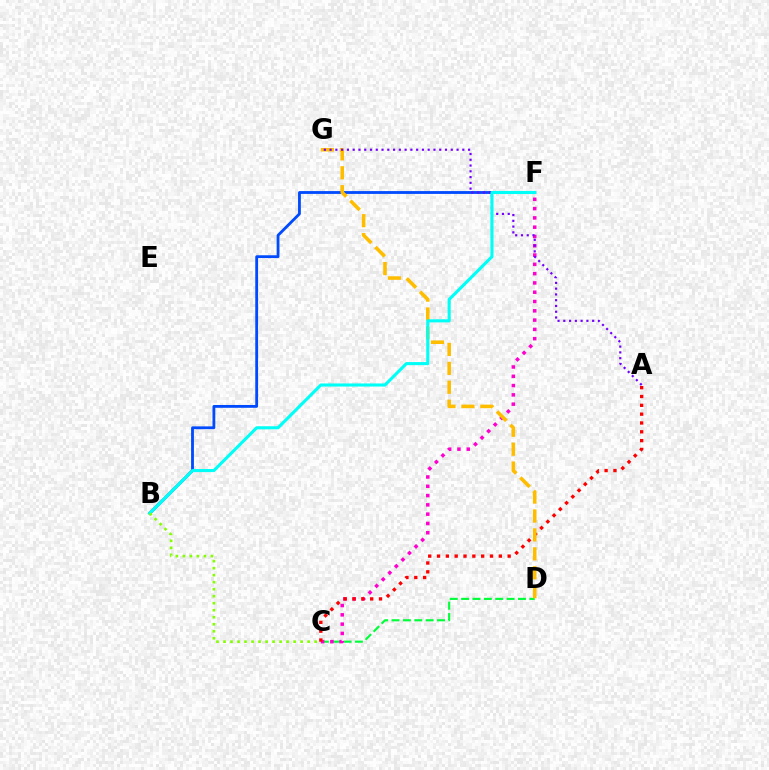{('B', 'F'): [{'color': '#004bff', 'line_style': 'solid', 'thickness': 2.03}, {'color': '#00fff6', 'line_style': 'solid', 'thickness': 2.22}], ('C', 'D'): [{'color': '#00ff39', 'line_style': 'dashed', 'thickness': 1.54}], ('C', 'F'): [{'color': '#ff00cf', 'line_style': 'dotted', 'thickness': 2.52}], ('A', 'C'): [{'color': '#ff0000', 'line_style': 'dotted', 'thickness': 2.4}], ('D', 'G'): [{'color': '#ffbd00', 'line_style': 'dashed', 'thickness': 2.57}], ('A', 'G'): [{'color': '#7200ff', 'line_style': 'dotted', 'thickness': 1.57}], ('B', 'C'): [{'color': '#84ff00', 'line_style': 'dotted', 'thickness': 1.9}]}